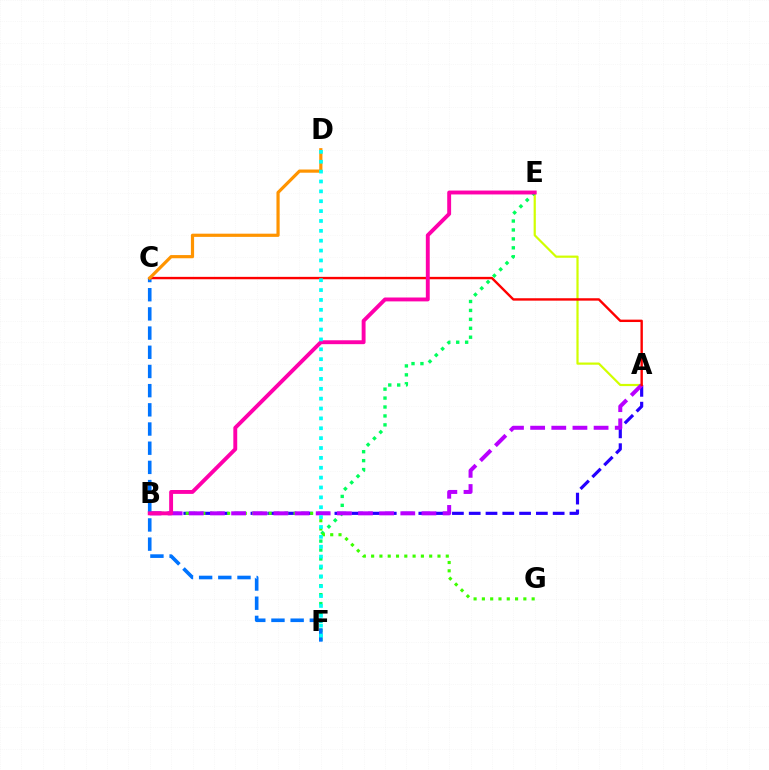{('A', 'E'): [{'color': '#d1ff00', 'line_style': 'solid', 'thickness': 1.58}], ('A', 'B'): [{'color': '#2500ff', 'line_style': 'dashed', 'thickness': 2.28}, {'color': '#b900ff', 'line_style': 'dashed', 'thickness': 2.87}], ('E', 'F'): [{'color': '#00ff5c', 'line_style': 'dotted', 'thickness': 2.43}], ('B', 'G'): [{'color': '#3dff00', 'line_style': 'dotted', 'thickness': 2.25}], ('C', 'F'): [{'color': '#0074ff', 'line_style': 'dashed', 'thickness': 2.61}], ('A', 'C'): [{'color': '#ff0000', 'line_style': 'solid', 'thickness': 1.72}], ('B', 'E'): [{'color': '#ff00ac', 'line_style': 'solid', 'thickness': 2.8}], ('C', 'D'): [{'color': '#ff9400', 'line_style': 'solid', 'thickness': 2.3}], ('D', 'F'): [{'color': '#00fff6', 'line_style': 'dotted', 'thickness': 2.68}]}